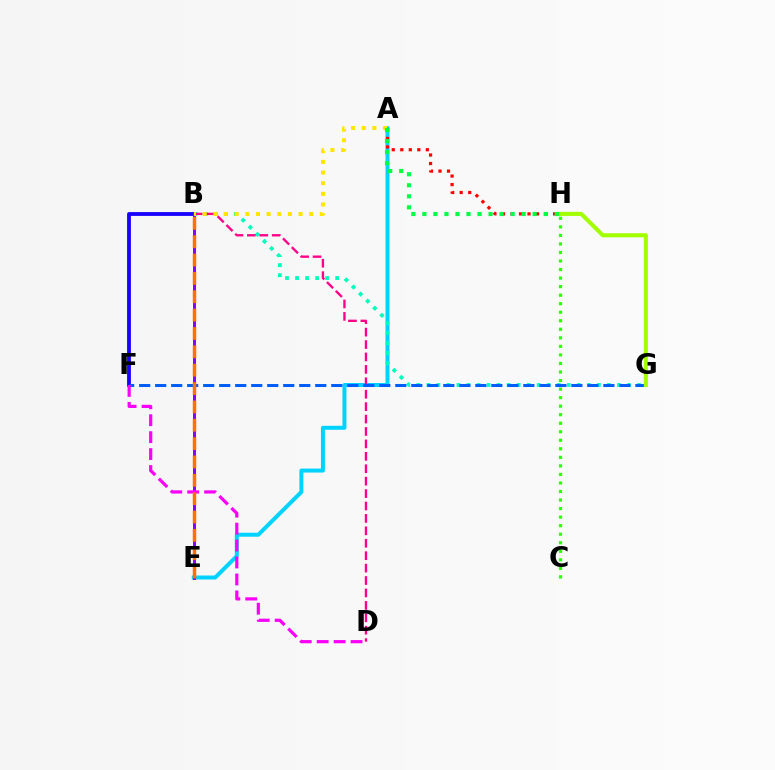{('A', 'E'): [{'color': '#00d3ff', 'line_style': 'solid', 'thickness': 2.87}], ('B', 'G'): [{'color': '#00ffbb', 'line_style': 'dotted', 'thickness': 2.72}], ('C', 'H'): [{'color': '#31ff00', 'line_style': 'dotted', 'thickness': 2.32}], ('B', 'D'): [{'color': '#ff0088', 'line_style': 'dashed', 'thickness': 1.69}], ('B', 'F'): [{'color': '#1900ff', 'line_style': 'solid', 'thickness': 2.75}], ('F', 'G'): [{'color': '#005dff', 'line_style': 'dashed', 'thickness': 2.17}], ('B', 'E'): [{'color': '#8a00ff', 'line_style': 'solid', 'thickness': 2.15}, {'color': '#ff7000', 'line_style': 'dashed', 'thickness': 2.49}], ('A', 'B'): [{'color': '#ffe600', 'line_style': 'dotted', 'thickness': 2.89}], ('G', 'H'): [{'color': '#a2ff00', 'line_style': 'solid', 'thickness': 2.93}], ('A', 'H'): [{'color': '#ff0000', 'line_style': 'dotted', 'thickness': 2.31}, {'color': '#00ff45', 'line_style': 'dotted', 'thickness': 3.0}], ('D', 'F'): [{'color': '#fa00f9', 'line_style': 'dashed', 'thickness': 2.3}]}